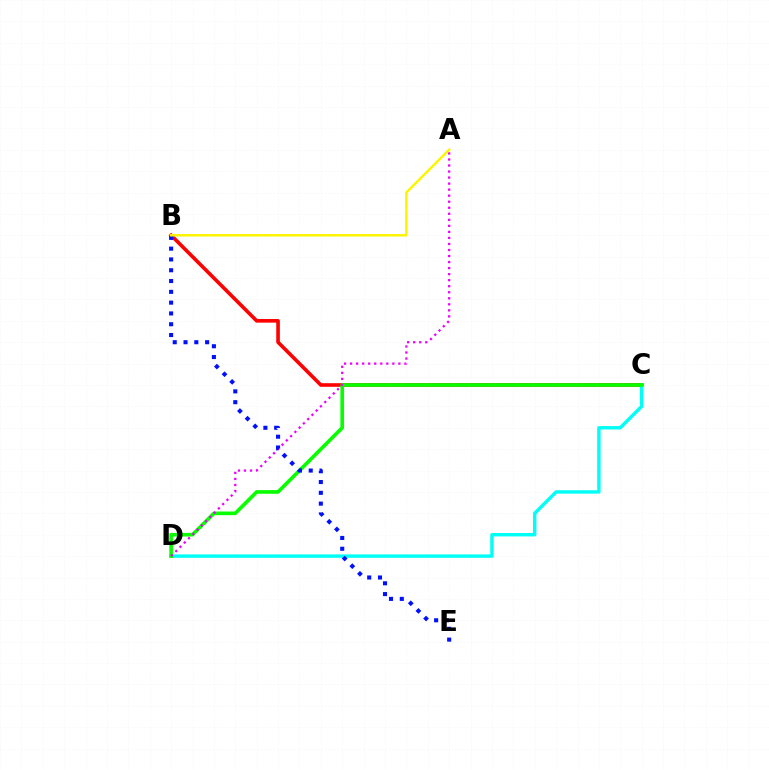{('B', 'C'): [{'color': '#ff0000', 'line_style': 'solid', 'thickness': 2.61}], ('C', 'D'): [{'color': '#00fff6', 'line_style': 'solid', 'thickness': 2.45}, {'color': '#08ff00', 'line_style': 'solid', 'thickness': 2.62}], ('A', 'D'): [{'color': '#ee00ff', 'line_style': 'dotted', 'thickness': 1.64}], ('B', 'E'): [{'color': '#0010ff', 'line_style': 'dotted', 'thickness': 2.93}], ('A', 'B'): [{'color': '#fcf500', 'line_style': 'solid', 'thickness': 1.77}]}